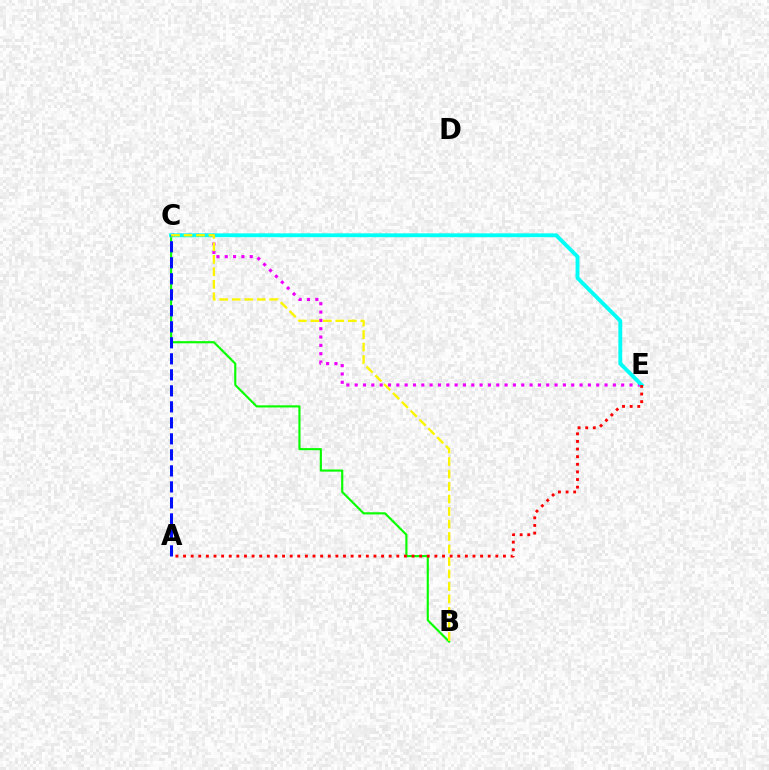{('C', 'E'): [{'color': '#ee00ff', 'line_style': 'dotted', 'thickness': 2.26}, {'color': '#00fff6', 'line_style': 'solid', 'thickness': 2.78}], ('B', 'C'): [{'color': '#08ff00', 'line_style': 'solid', 'thickness': 1.54}, {'color': '#fcf500', 'line_style': 'dashed', 'thickness': 1.7}], ('A', 'C'): [{'color': '#0010ff', 'line_style': 'dashed', 'thickness': 2.17}], ('A', 'E'): [{'color': '#ff0000', 'line_style': 'dotted', 'thickness': 2.07}]}